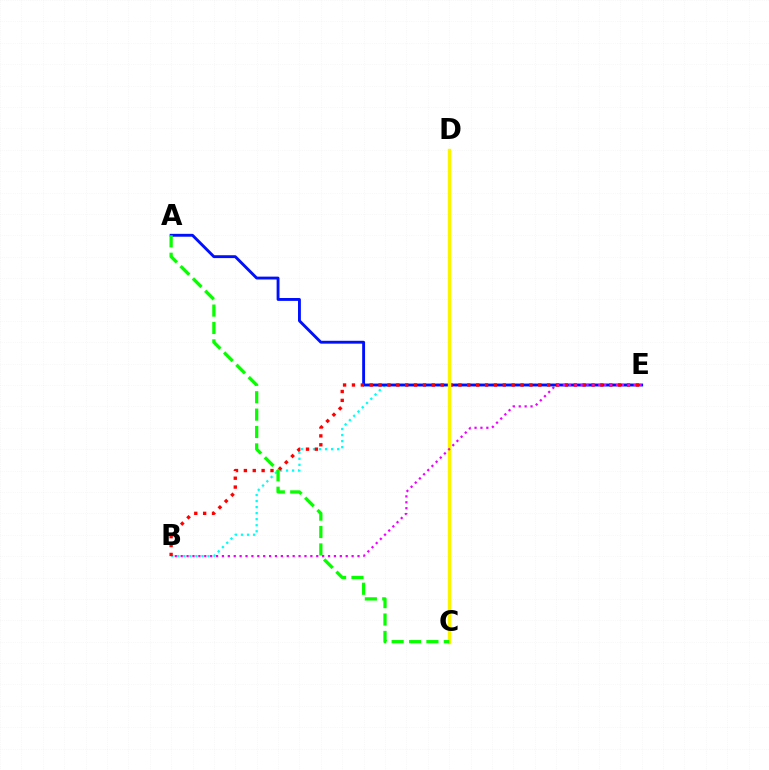{('B', 'E'): [{'color': '#00fff6', 'line_style': 'dotted', 'thickness': 1.64}, {'color': '#ff0000', 'line_style': 'dotted', 'thickness': 2.41}, {'color': '#ee00ff', 'line_style': 'dotted', 'thickness': 1.6}], ('A', 'E'): [{'color': '#0010ff', 'line_style': 'solid', 'thickness': 2.07}], ('C', 'D'): [{'color': '#fcf500', 'line_style': 'solid', 'thickness': 2.43}], ('A', 'C'): [{'color': '#08ff00', 'line_style': 'dashed', 'thickness': 2.36}]}